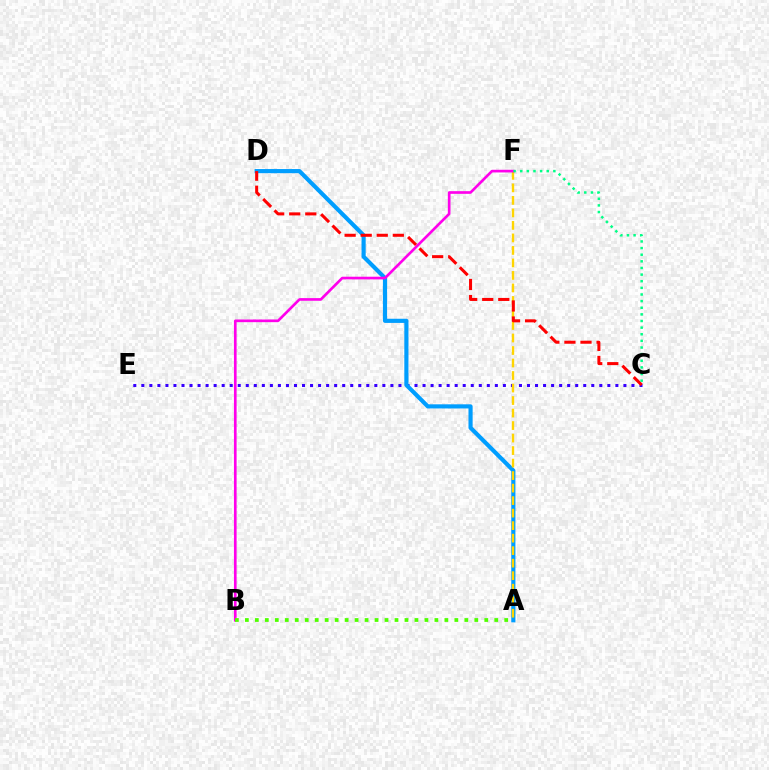{('C', 'E'): [{'color': '#3700ff', 'line_style': 'dotted', 'thickness': 2.18}], ('A', 'D'): [{'color': '#009eff', 'line_style': 'solid', 'thickness': 2.99}], ('A', 'F'): [{'color': '#ffd500', 'line_style': 'dashed', 'thickness': 1.7}], ('B', 'F'): [{'color': '#ff00ed', 'line_style': 'solid', 'thickness': 1.92}], ('C', 'D'): [{'color': '#ff0000', 'line_style': 'dashed', 'thickness': 2.18}], ('A', 'B'): [{'color': '#4fff00', 'line_style': 'dotted', 'thickness': 2.71}], ('C', 'F'): [{'color': '#00ff86', 'line_style': 'dotted', 'thickness': 1.8}]}